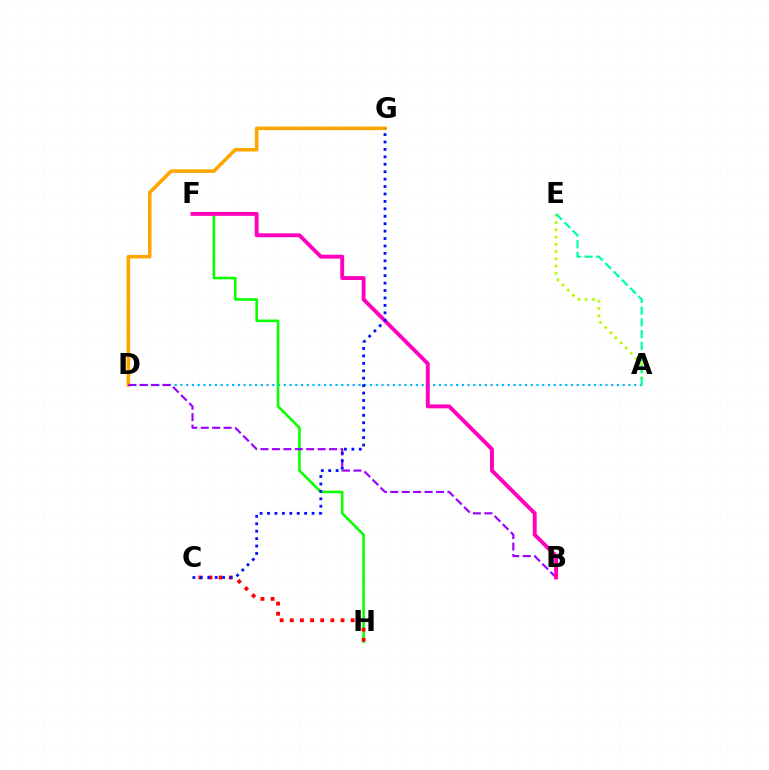{('A', 'D'): [{'color': '#00b5ff', 'line_style': 'dotted', 'thickness': 1.56}], ('A', 'E'): [{'color': '#b3ff00', 'line_style': 'dotted', 'thickness': 1.97}, {'color': '#00ff9d', 'line_style': 'dashed', 'thickness': 1.59}], ('D', 'G'): [{'color': '#ffa500', 'line_style': 'solid', 'thickness': 2.59}], ('F', 'H'): [{'color': '#08ff00', 'line_style': 'solid', 'thickness': 1.85}], ('C', 'H'): [{'color': '#ff0000', 'line_style': 'dotted', 'thickness': 2.76}], ('B', 'D'): [{'color': '#9b00ff', 'line_style': 'dashed', 'thickness': 1.55}], ('B', 'F'): [{'color': '#ff00bd', 'line_style': 'solid', 'thickness': 2.81}], ('C', 'G'): [{'color': '#0010ff', 'line_style': 'dotted', 'thickness': 2.02}]}